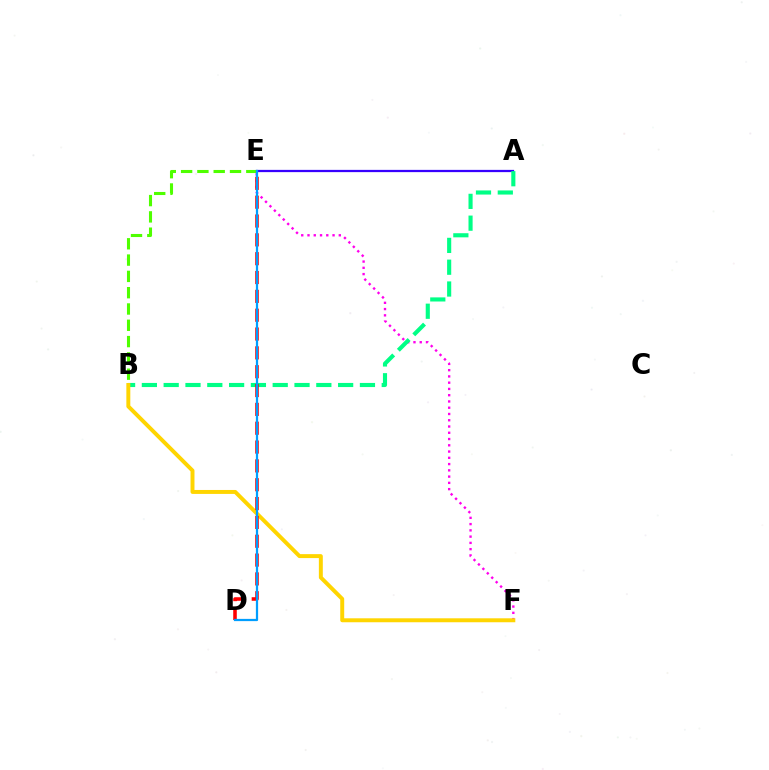{('A', 'E'): [{'color': '#3700ff', 'line_style': 'solid', 'thickness': 1.62}], ('E', 'F'): [{'color': '#ff00ed', 'line_style': 'dotted', 'thickness': 1.7}], ('B', 'E'): [{'color': '#4fff00', 'line_style': 'dashed', 'thickness': 2.21}], ('A', 'B'): [{'color': '#00ff86', 'line_style': 'dashed', 'thickness': 2.96}], ('B', 'F'): [{'color': '#ffd500', 'line_style': 'solid', 'thickness': 2.85}], ('D', 'E'): [{'color': '#ff0000', 'line_style': 'dashed', 'thickness': 2.56}, {'color': '#009eff', 'line_style': 'solid', 'thickness': 1.61}]}